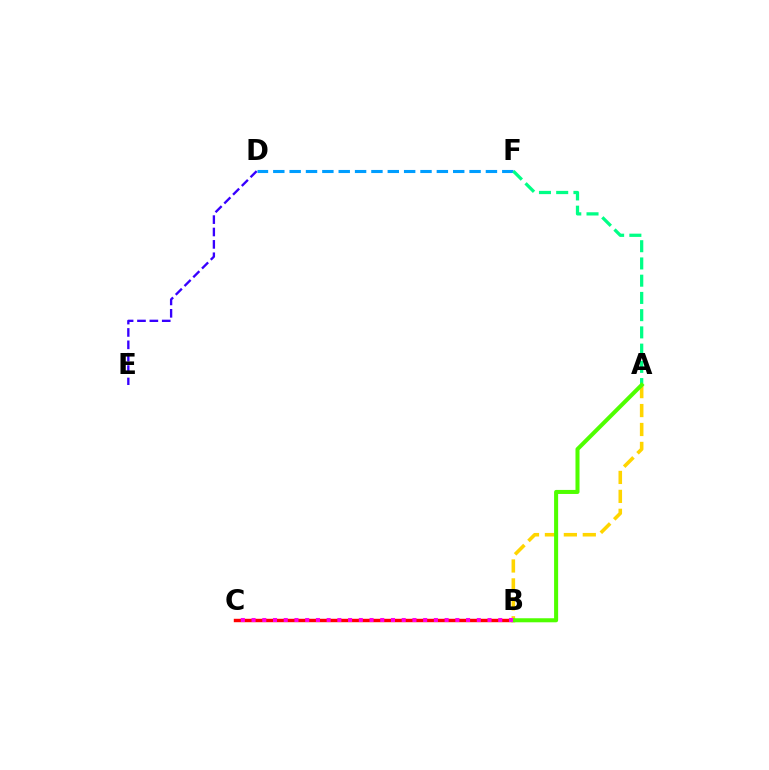{('A', 'B'): [{'color': '#ffd500', 'line_style': 'dashed', 'thickness': 2.57}, {'color': '#4fff00', 'line_style': 'solid', 'thickness': 2.91}], ('D', 'F'): [{'color': '#009eff', 'line_style': 'dashed', 'thickness': 2.22}], ('A', 'F'): [{'color': '#00ff86', 'line_style': 'dashed', 'thickness': 2.34}], ('B', 'C'): [{'color': '#ff0000', 'line_style': 'solid', 'thickness': 2.46}, {'color': '#ff00ed', 'line_style': 'dotted', 'thickness': 2.91}], ('D', 'E'): [{'color': '#3700ff', 'line_style': 'dashed', 'thickness': 1.68}]}